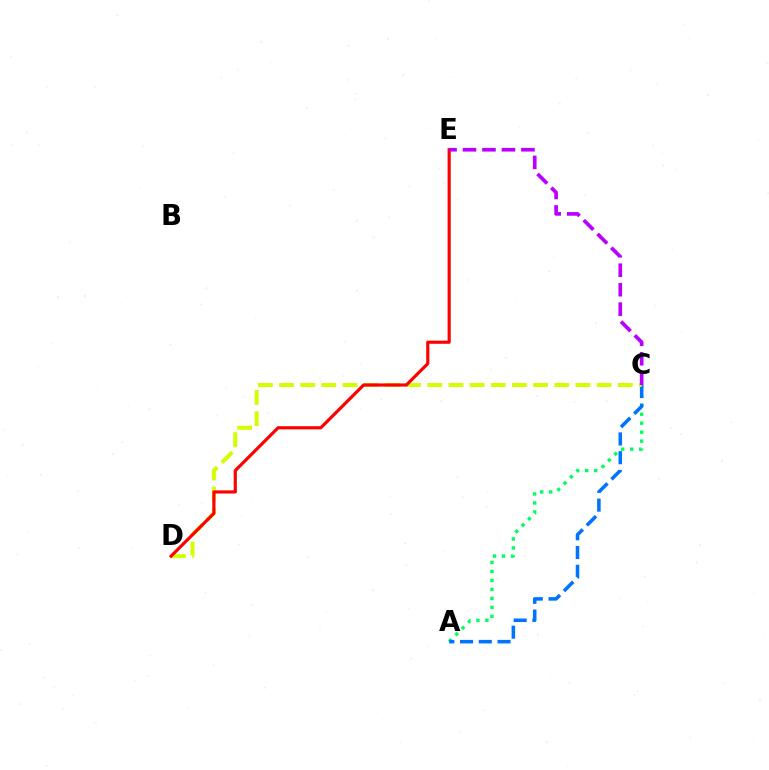{('A', 'C'): [{'color': '#00ff5c', 'line_style': 'dotted', 'thickness': 2.44}, {'color': '#0074ff', 'line_style': 'dashed', 'thickness': 2.55}], ('C', 'D'): [{'color': '#d1ff00', 'line_style': 'dashed', 'thickness': 2.88}], ('D', 'E'): [{'color': '#ff0000', 'line_style': 'solid', 'thickness': 2.28}], ('C', 'E'): [{'color': '#b900ff', 'line_style': 'dashed', 'thickness': 2.65}]}